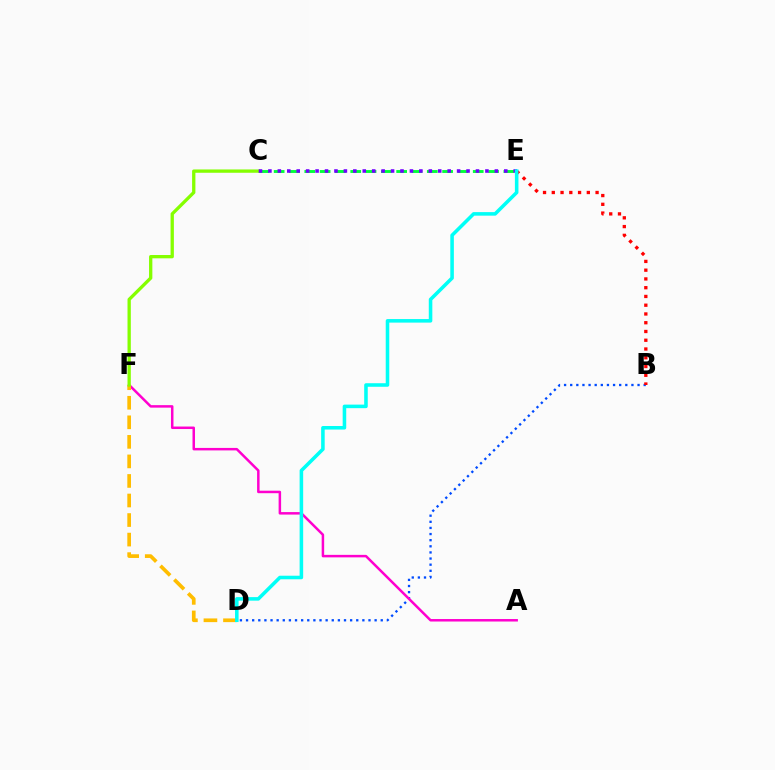{('B', 'D'): [{'color': '#004bff', 'line_style': 'dotted', 'thickness': 1.66}], ('B', 'E'): [{'color': '#ff0000', 'line_style': 'dotted', 'thickness': 2.38}], ('A', 'F'): [{'color': '#ff00cf', 'line_style': 'solid', 'thickness': 1.8}], ('D', 'F'): [{'color': '#ffbd00', 'line_style': 'dashed', 'thickness': 2.66}], ('C', 'E'): [{'color': '#00ff39', 'line_style': 'dashed', 'thickness': 2.08}, {'color': '#7200ff', 'line_style': 'dotted', 'thickness': 2.56}], ('C', 'F'): [{'color': '#84ff00', 'line_style': 'solid', 'thickness': 2.38}], ('D', 'E'): [{'color': '#00fff6', 'line_style': 'solid', 'thickness': 2.56}]}